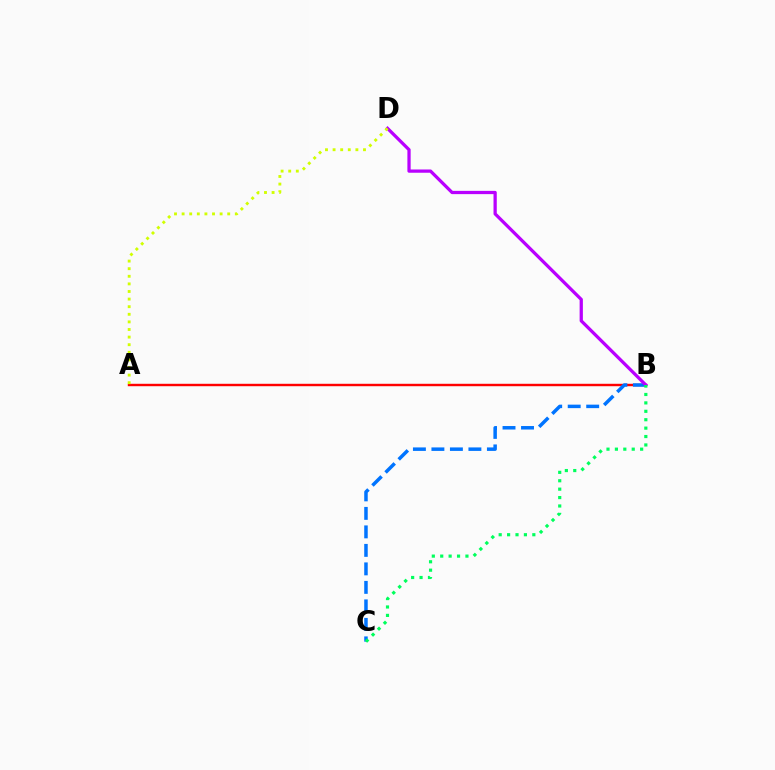{('A', 'B'): [{'color': '#ff0000', 'line_style': 'solid', 'thickness': 1.75}], ('B', 'C'): [{'color': '#0074ff', 'line_style': 'dashed', 'thickness': 2.51}, {'color': '#00ff5c', 'line_style': 'dotted', 'thickness': 2.29}], ('B', 'D'): [{'color': '#b900ff', 'line_style': 'solid', 'thickness': 2.35}], ('A', 'D'): [{'color': '#d1ff00', 'line_style': 'dotted', 'thickness': 2.06}]}